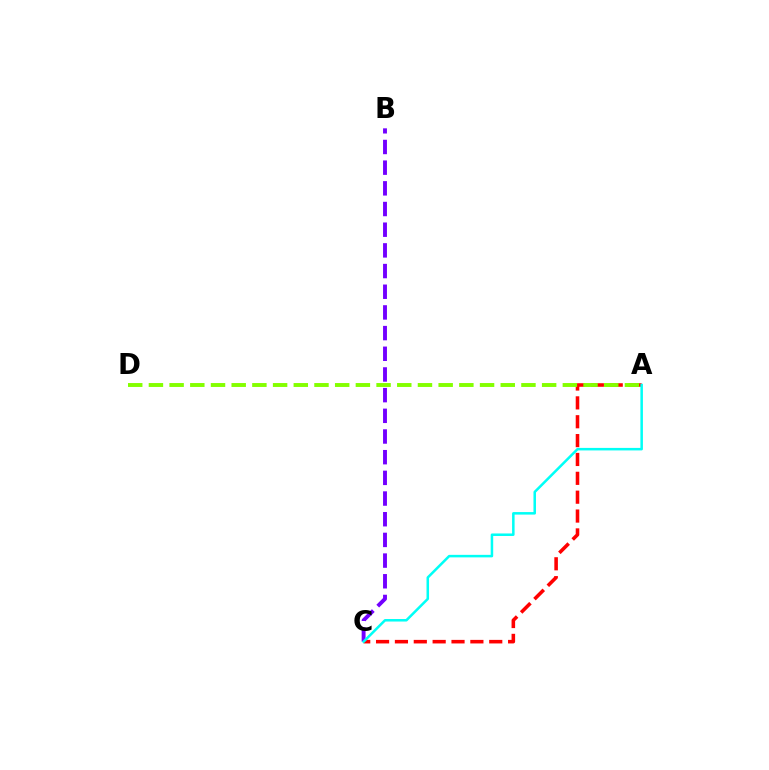{('A', 'C'): [{'color': '#ff0000', 'line_style': 'dashed', 'thickness': 2.56}, {'color': '#00fff6', 'line_style': 'solid', 'thickness': 1.82}], ('A', 'D'): [{'color': '#84ff00', 'line_style': 'dashed', 'thickness': 2.81}], ('B', 'C'): [{'color': '#7200ff', 'line_style': 'dashed', 'thickness': 2.81}]}